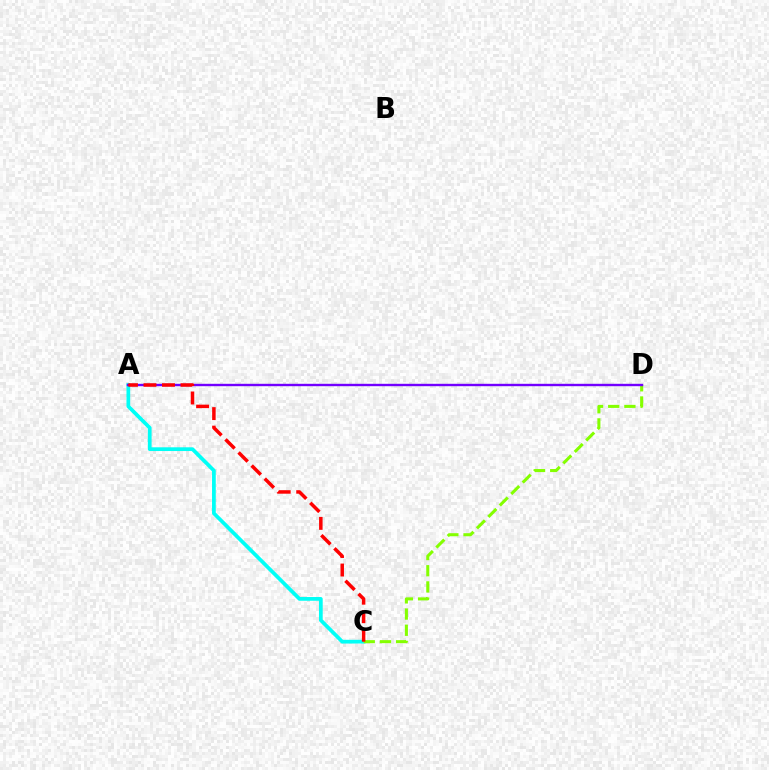{('A', 'C'): [{'color': '#00fff6', 'line_style': 'solid', 'thickness': 2.69}, {'color': '#ff0000', 'line_style': 'dashed', 'thickness': 2.51}], ('C', 'D'): [{'color': '#84ff00', 'line_style': 'dashed', 'thickness': 2.2}], ('A', 'D'): [{'color': '#7200ff', 'line_style': 'solid', 'thickness': 1.72}]}